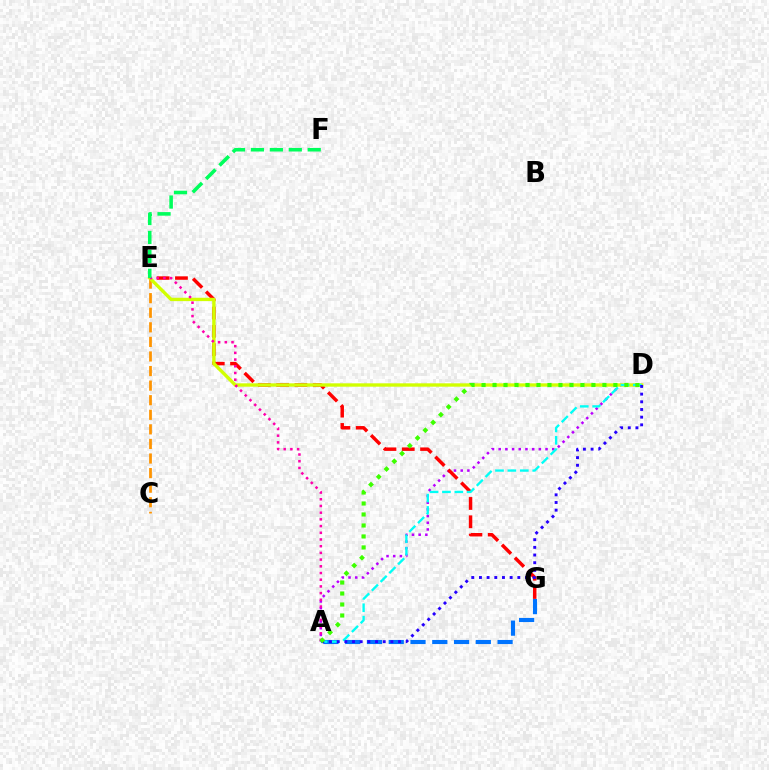{('C', 'E'): [{'color': '#ff9400', 'line_style': 'dashed', 'thickness': 1.98}], ('A', 'D'): [{'color': '#b900ff', 'line_style': 'dotted', 'thickness': 1.82}, {'color': '#00fff6', 'line_style': 'dashed', 'thickness': 1.68}, {'color': '#2500ff', 'line_style': 'dotted', 'thickness': 2.09}, {'color': '#3dff00', 'line_style': 'dotted', 'thickness': 2.99}], ('A', 'G'): [{'color': '#0074ff', 'line_style': 'dashed', 'thickness': 2.96}], ('E', 'G'): [{'color': '#ff0000', 'line_style': 'dashed', 'thickness': 2.49}], ('D', 'E'): [{'color': '#d1ff00', 'line_style': 'solid', 'thickness': 2.42}], ('A', 'E'): [{'color': '#ff00ac', 'line_style': 'dotted', 'thickness': 1.82}], ('E', 'F'): [{'color': '#00ff5c', 'line_style': 'dashed', 'thickness': 2.57}]}